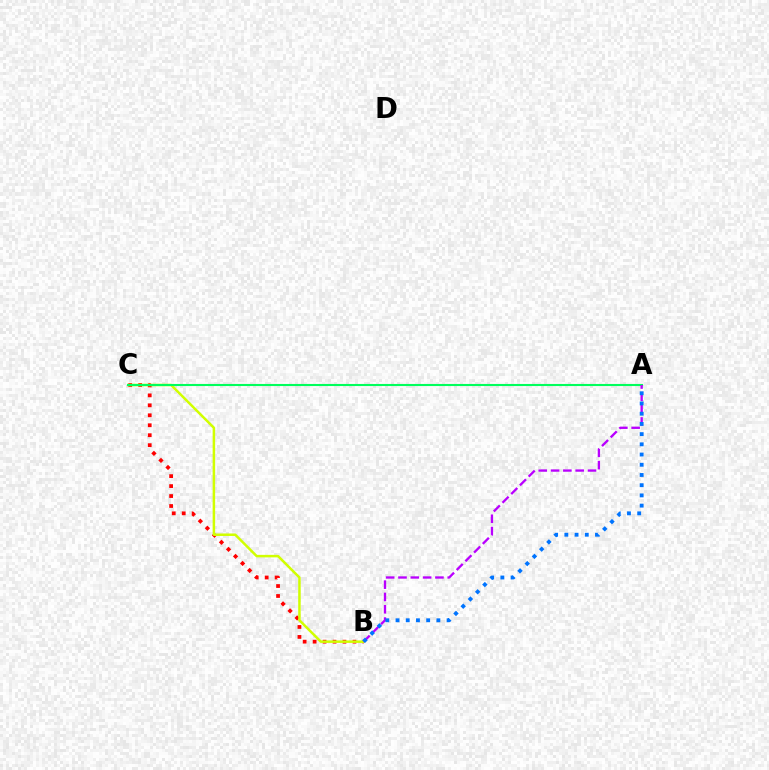{('B', 'C'): [{'color': '#ff0000', 'line_style': 'dotted', 'thickness': 2.71}, {'color': '#d1ff00', 'line_style': 'solid', 'thickness': 1.8}], ('A', 'C'): [{'color': '#00ff5c', 'line_style': 'solid', 'thickness': 1.52}], ('A', 'B'): [{'color': '#b900ff', 'line_style': 'dashed', 'thickness': 1.67}, {'color': '#0074ff', 'line_style': 'dotted', 'thickness': 2.77}]}